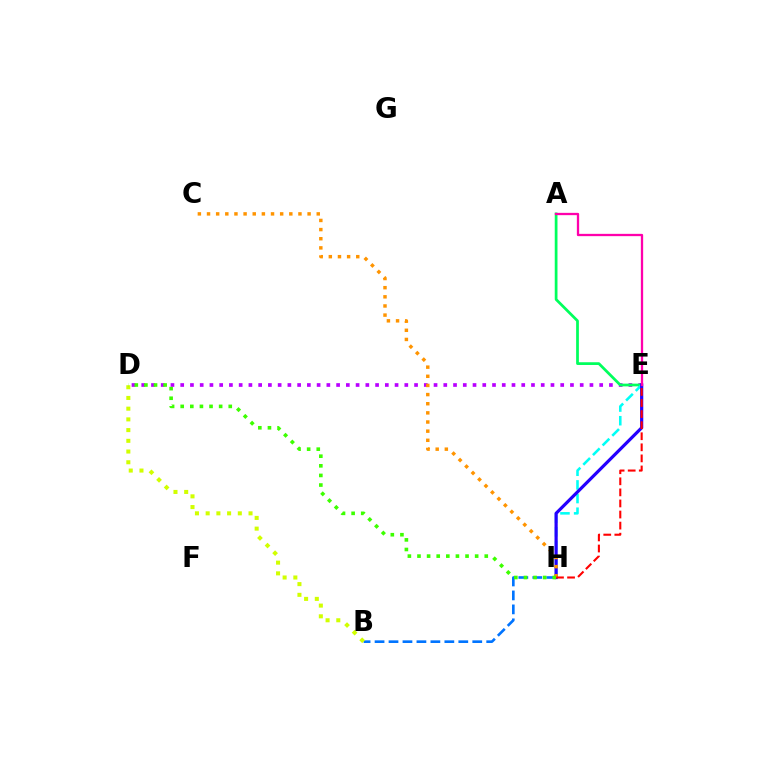{('B', 'H'): [{'color': '#0074ff', 'line_style': 'dashed', 'thickness': 1.9}], ('D', 'E'): [{'color': '#b900ff', 'line_style': 'dotted', 'thickness': 2.65}], ('A', 'E'): [{'color': '#00ff5c', 'line_style': 'solid', 'thickness': 1.97}, {'color': '#ff00ac', 'line_style': 'solid', 'thickness': 1.65}], ('B', 'D'): [{'color': '#d1ff00', 'line_style': 'dotted', 'thickness': 2.91}], ('E', 'H'): [{'color': '#00fff6', 'line_style': 'dashed', 'thickness': 1.85}, {'color': '#2500ff', 'line_style': 'solid', 'thickness': 2.3}, {'color': '#ff0000', 'line_style': 'dashed', 'thickness': 1.5}], ('C', 'H'): [{'color': '#ff9400', 'line_style': 'dotted', 'thickness': 2.48}], ('D', 'H'): [{'color': '#3dff00', 'line_style': 'dotted', 'thickness': 2.61}]}